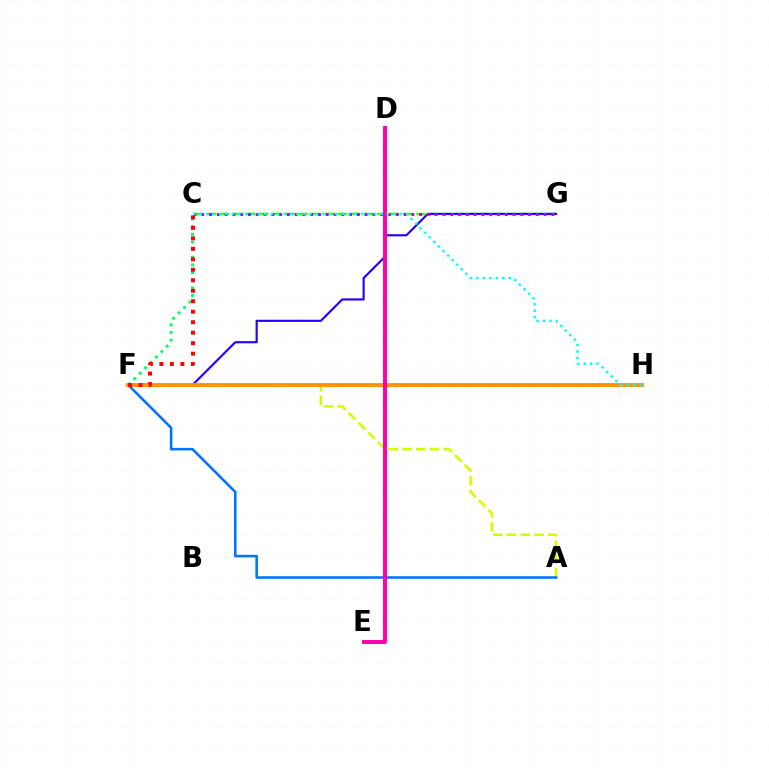{('C', 'F'): [{'color': '#00ff5c', 'line_style': 'dotted', 'thickness': 2.08}, {'color': '#ff0000', 'line_style': 'dotted', 'thickness': 2.85}], ('A', 'F'): [{'color': '#d1ff00', 'line_style': 'dashed', 'thickness': 1.87}, {'color': '#0074ff', 'line_style': 'solid', 'thickness': 1.85}], ('C', 'G'): [{'color': '#3dff00', 'line_style': 'dashed', 'thickness': 1.78}, {'color': '#b900ff', 'line_style': 'dotted', 'thickness': 2.11}], ('F', 'G'): [{'color': '#2500ff', 'line_style': 'solid', 'thickness': 1.55}], ('F', 'H'): [{'color': '#ff9400', 'line_style': 'solid', 'thickness': 2.77}], ('D', 'E'): [{'color': '#ff00ac', 'line_style': 'solid', 'thickness': 2.85}], ('C', 'H'): [{'color': '#00fff6', 'line_style': 'dotted', 'thickness': 1.75}]}